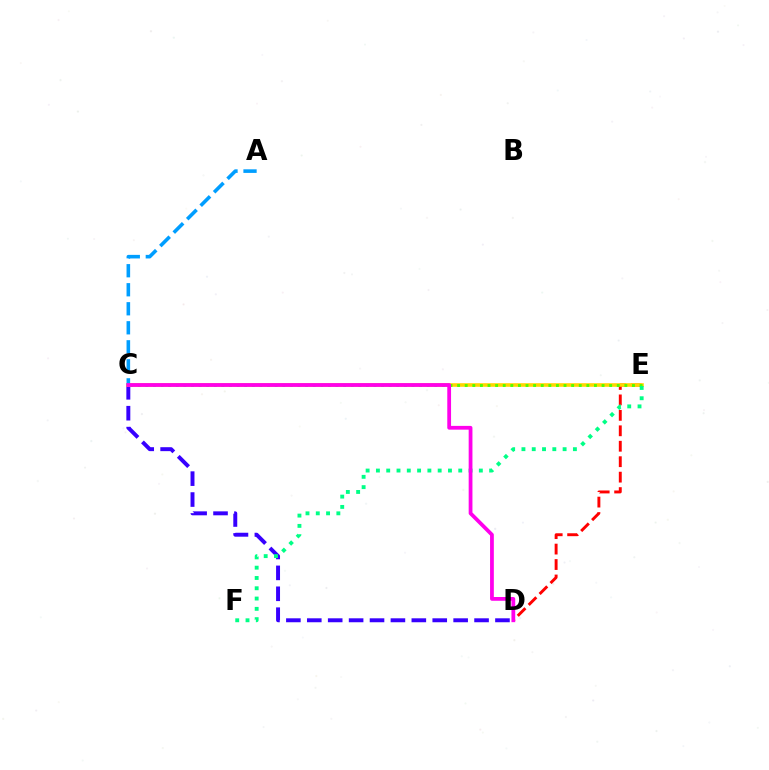{('C', 'D'): [{'color': '#3700ff', 'line_style': 'dashed', 'thickness': 2.84}, {'color': '#ff00ed', 'line_style': 'solid', 'thickness': 2.72}], ('D', 'E'): [{'color': '#ff0000', 'line_style': 'dashed', 'thickness': 2.1}], ('C', 'E'): [{'color': '#ffd500', 'line_style': 'solid', 'thickness': 2.6}, {'color': '#4fff00', 'line_style': 'dotted', 'thickness': 2.07}], ('A', 'C'): [{'color': '#009eff', 'line_style': 'dashed', 'thickness': 2.58}], ('E', 'F'): [{'color': '#00ff86', 'line_style': 'dotted', 'thickness': 2.8}]}